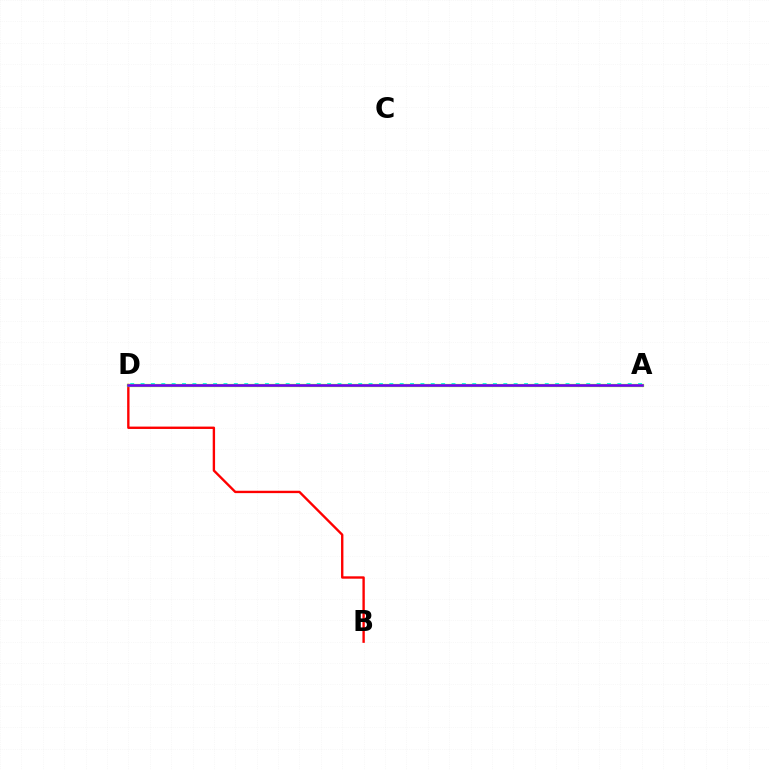{('B', 'D'): [{'color': '#ff0000', 'line_style': 'solid', 'thickness': 1.71}], ('A', 'D'): [{'color': '#00fff6', 'line_style': 'dotted', 'thickness': 2.82}, {'color': '#84ff00', 'line_style': 'solid', 'thickness': 2.33}, {'color': '#7200ff', 'line_style': 'solid', 'thickness': 1.84}]}